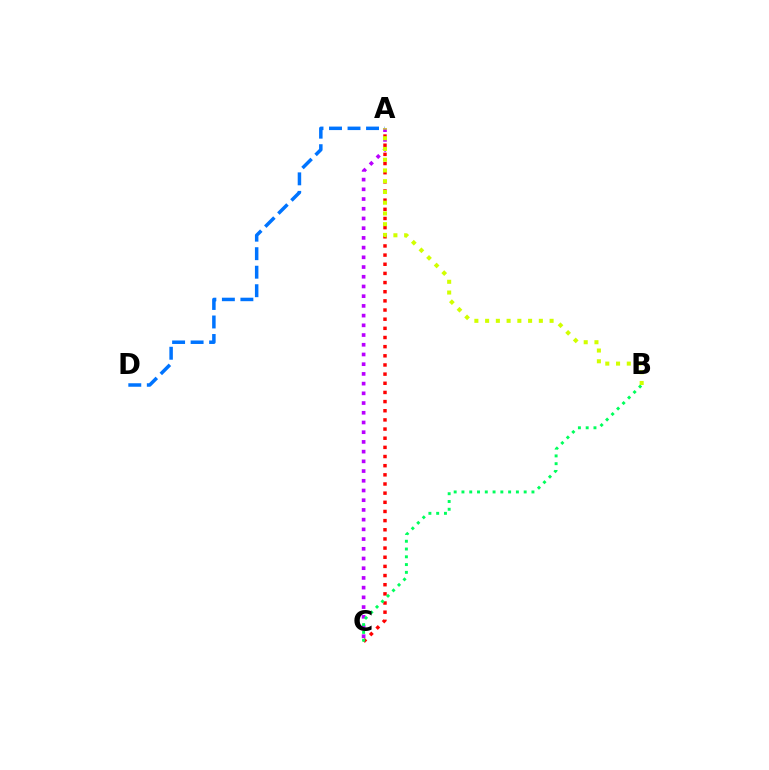{('A', 'D'): [{'color': '#0074ff', 'line_style': 'dashed', 'thickness': 2.51}], ('A', 'C'): [{'color': '#ff0000', 'line_style': 'dotted', 'thickness': 2.49}, {'color': '#b900ff', 'line_style': 'dotted', 'thickness': 2.64}], ('B', 'C'): [{'color': '#00ff5c', 'line_style': 'dotted', 'thickness': 2.11}], ('A', 'B'): [{'color': '#d1ff00', 'line_style': 'dotted', 'thickness': 2.92}]}